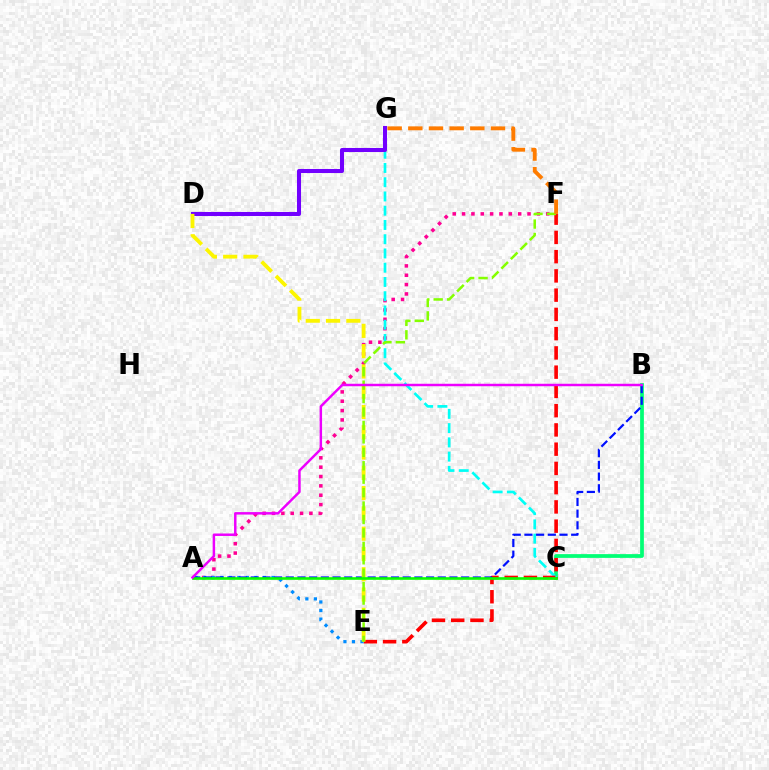{('A', 'F'): [{'color': '#ff0094', 'line_style': 'dotted', 'thickness': 2.54}], ('B', 'C'): [{'color': '#00ff74', 'line_style': 'solid', 'thickness': 2.7}], ('C', 'G'): [{'color': '#00fff6', 'line_style': 'dashed', 'thickness': 1.94}], ('D', 'G'): [{'color': '#7200ff', 'line_style': 'solid', 'thickness': 2.91}], ('E', 'F'): [{'color': '#ff0000', 'line_style': 'dashed', 'thickness': 2.62}, {'color': '#84ff00', 'line_style': 'dashed', 'thickness': 1.82}], ('A', 'E'): [{'color': '#008cff', 'line_style': 'dotted', 'thickness': 2.32}], ('A', 'B'): [{'color': '#0010ff', 'line_style': 'dashed', 'thickness': 1.59}, {'color': '#ee00ff', 'line_style': 'solid', 'thickness': 1.78}], ('D', 'E'): [{'color': '#fcf500', 'line_style': 'dashed', 'thickness': 2.76}], ('F', 'G'): [{'color': '#ff7c00', 'line_style': 'dashed', 'thickness': 2.81}], ('A', 'C'): [{'color': '#08ff00', 'line_style': 'solid', 'thickness': 1.9}]}